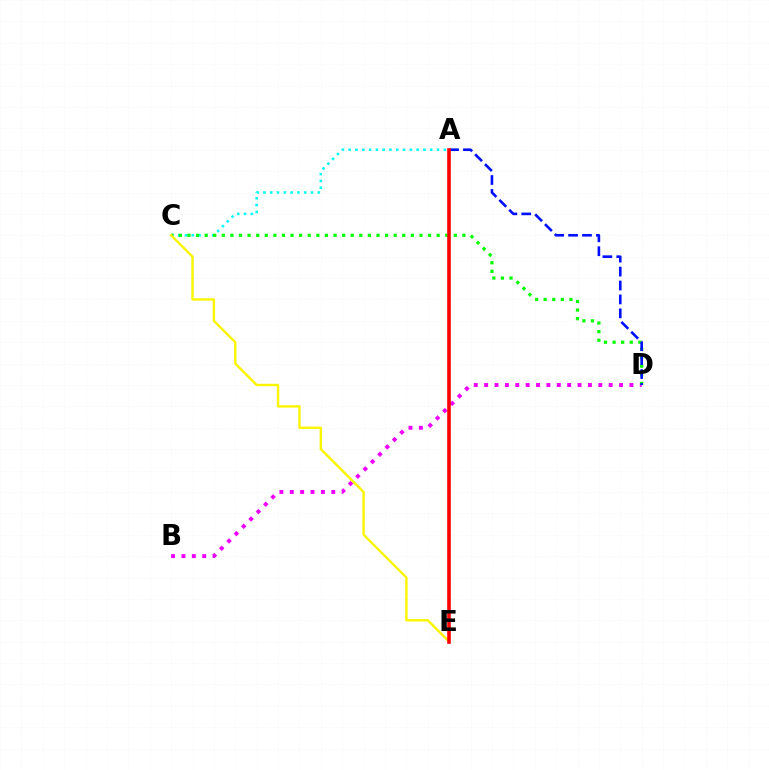{('A', 'C'): [{'color': '#00fff6', 'line_style': 'dotted', 'thickness': 1.85}], ('B', 'D'): [{'color': '#ee00ff', 'line_style': 'dotted', 'thickness': 2.82}], ('C', 'D'): [{'color': '#08ff00', 'line_style': 'dotted', 'thickness': 2.33}], ('A', 'D'): [{'color': '#0010ff', 'line_style': 'dashed', 'thickness': 1.89}], ('C', 'E'): [{'color': '#fcf500', 'line_style': 'solid', 'thickness': 1.72}], ('A', 'E'): [{'color': '#ff0000', 'line_style': 'solid', 'thickness': 2.58}]}